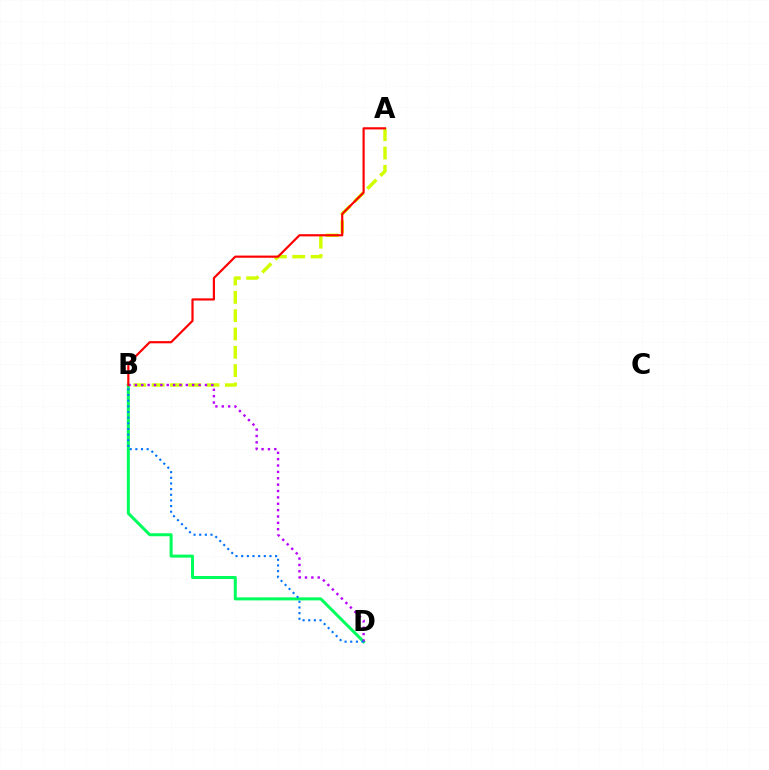{('A', 'B'): [{'color': '#d1ff00', 'line_style': 'dashed', 'thickness': 2.49}, {'color': '#ff0000', 'line_style': 'solid', 'thickness': 1.57}], ('B', 'D'): [{'color': '#00ff5c', 'line_style': 'solid', 'thickness': 2.18}, {'color': '#b900ff', 'line_style': 'dotted', 'thickness': 1.73}, {'color': '#0074ff', 'line_style': 'dotted', 'thickness': 1.54}]}